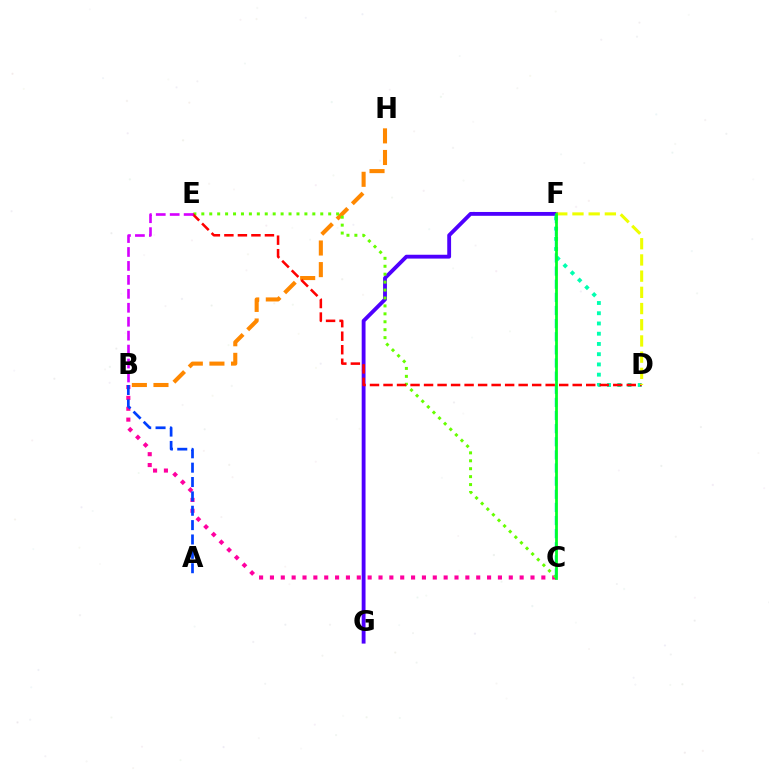{('B', 'H'): [{'color': '#ff8800', 'line_style': 'dashed', 'thickness': 2.94}], ('B', 'C'): [{'color': '#ff00a0', 'line_style': 'dotted', 'thickness': 2.95}], ('D', 'F'): [{'color': '#00ffaf', 'line_style': 'dotted', 'thickness': 2.78}, {'color': '#eeff00', 'line_style': 'dashed', 'thickness': 2.2}], ('F', 'G'): [{'color': '#4f00ff', 'line_style': 'solid', 'thickness': 2.77}], ('C', 'E'): [{'color': '#66ff00', 'line_style': 'dotted', 'thickness': 2.15}], ('C', 'F'): [{'color': '#00c7ff', 'line_style': 'dashed', 'thickness': 1.78}, {'color': '#00ff27', 'line_style': 'solid', 'thickness': 1.98}], ('D', 'E'): [{'color': '#ff0000', 'line_style': 'dashed', 'thickness': 1.84}], ('A', 'B'): [{'color': '#003fff', 'line_style': 'dashed', 'thickness': 1.95}], ('B', 'E'): [{'color': '#d600ff', 'line_style': 'dashed', 'thickness': 1.89}]}